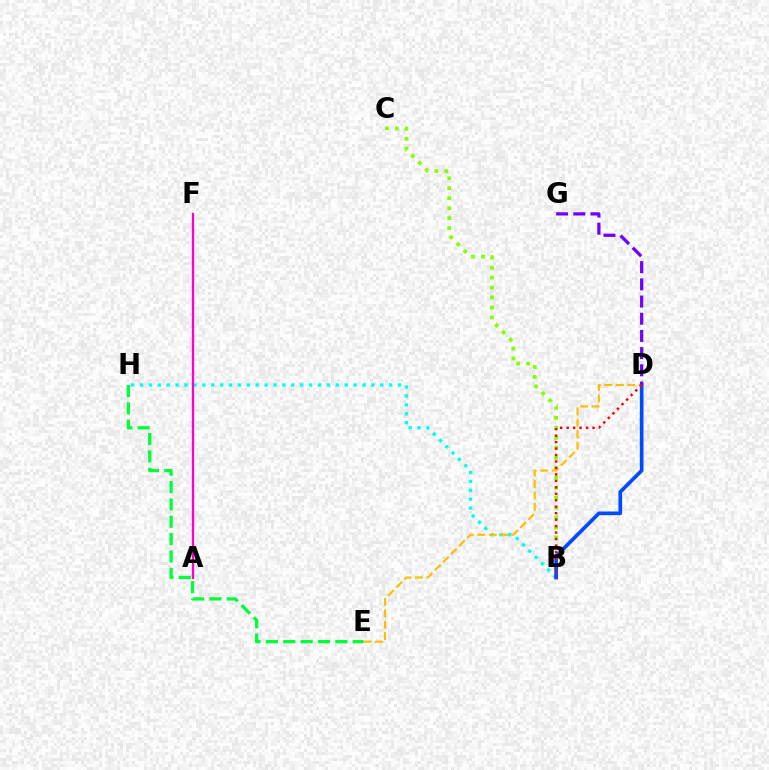{('B', 'C'): [{'color': '#84ff00', 'line_style': 'dotted', 'thickness': 2.71}], ('B', 'H'): [{'color': '#00fff6', 'line_style': 'dotted', 'thickness': 2.42}], ('D', 'E'): [{'color': '#ffbd00', 'line_style': 'dashed', 'thickness': 1.55}], ('A', 'F'): [{'color': '#ff00cf', 'line_style': 'solid', 'thickness': 1.66}], ('E', 'H'): [{'color': '#00ff39', 'line_style': 'dashed', 'thickness': 2.36}], ('B', 'D'): [{'color': '#004bff', 'line_style': 'solid', 'thickness': 2.65}, {'color': '#ff0000', 'line_style': 'dotted', 'thickness': 1.76}], ('D', 'G'): [{'color': '#7200ff', 'line_style': 'dashed', 'thickness': 2.34}]}